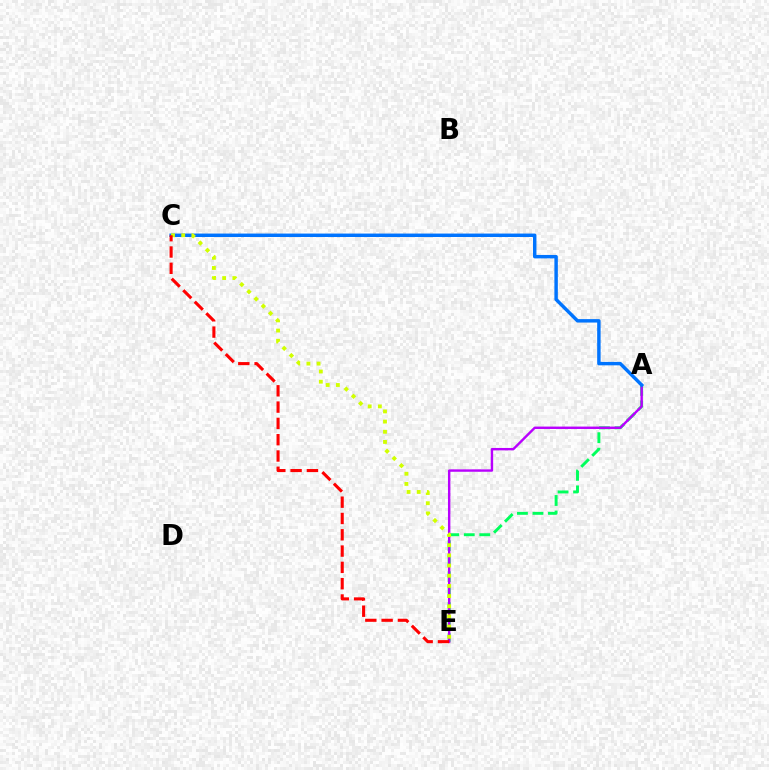{('A', 'E'): [{'color': '#00ff5c', 'line_style': 'dashed', 'thickness': 2.11}, {'color': '#b900ff', 'line_style': 'solid', 'thickness': 1.73}], ('A', 'C'): [{'color': '#0074ff', 'line_style': 'solid', 'thickness': 2.48}], ('C', 'E'): [{'color': '#d1ff00', 'line_style': 'dotted', 'thickness': 2.76}, {'color': '#ff0000', 'line_style': 'dashed', 'thickness': 2.21}]}